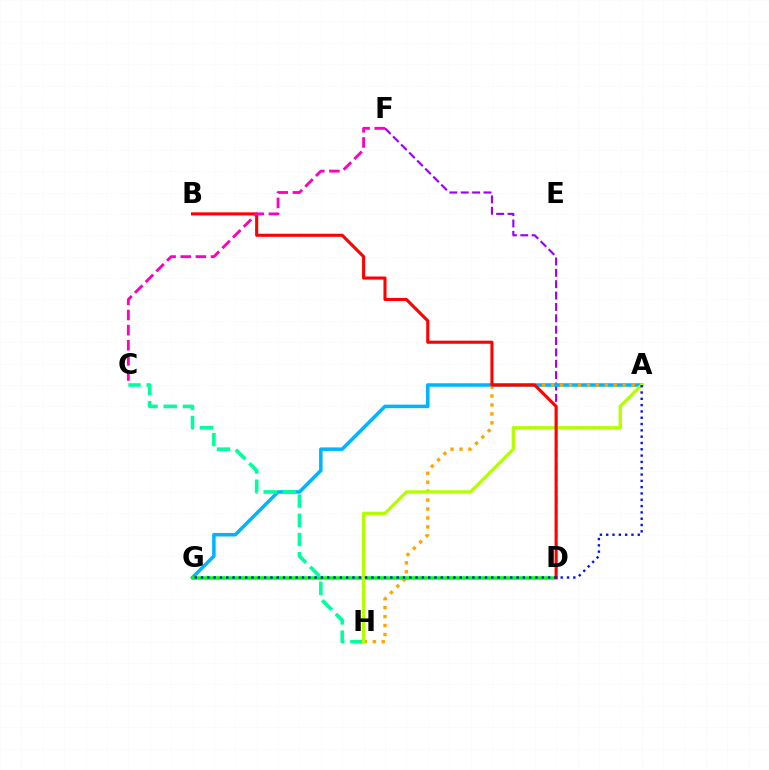{('D', 'F'): [{'color': '#9b00ff', 'line_style': 'dashed', 'thickness': 1.54}], ('A', 'G'): [{'color': '#00b5ff', 'line_style': 'solid', 'thickness': 2.55}, {'color': '#0010ff', 'line_style': 'dotted', 'thickness': 1.71}], ('A', 'H'): [{'color': '#ffa500', 'line_style': 'dotted', 'thickness': 2.43}, {'color': '#b3ff00', 'line_style': 'solid', 'thickness': 2.39}], ('D', 'G'): [{'color': '#08ff00', 'line_style': 'solid', 'thickness': 2.56}], ('C', 'H'): [{'color': '#00ff9d', 'line_style': 'dashed', 'thickness': 2.61}], ('B', 'D'): [{'color': '#ff0000', 'line_style': 'solid', 'thickness': 2.23}], ('C', 'F'): [{'color': '#ff00bd', 'line_style': 'dashed', 'thickness': 2.05}]}